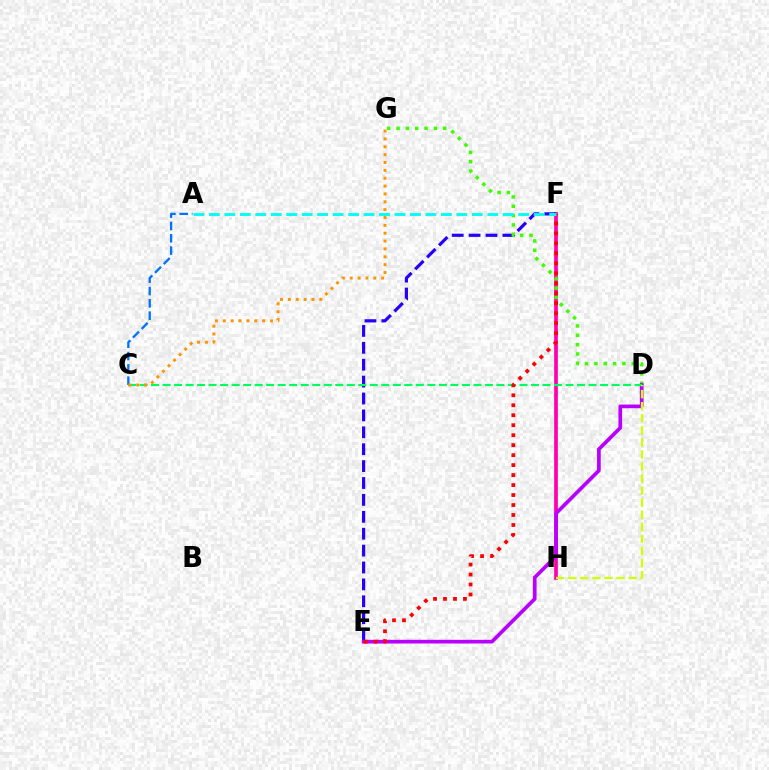{('F', 'H'): [{'color': '#ff00ac', 'line_style': 'solid', 'thickness': 2.66}], ('E', 'F'): [{'color': '#2500ff', 'line_style': 'dashed', 'thickness': 2.3}, {'color': '#ff0000', 'line_style': 'dotted', 'thickness': 2.71}], ('D', 'G'): [{'color': '#3dff00', 'line_style': 'dotted', 'thickness': 2.54}], ('D', 'E'): [{'color': '#b900ff', 'line_style': 'solid', 'thickness': 2.66}], ('C', 'D'): [{'color': '#00ff5c', 'line_style': 'dashed', 'thickness': 1.56}], ('D', 'H'): [{'color': '#d1ff00', 'line_style': 'dashed', 'thickness': 1.64}], ('A', 'C'): [{'color': '#0074ff', 'line_style': 'dashed', 'thickness': 1.67}], ('C', 'G'): [{'color': '#ff9400', 'line_style': 'dotted', 'thickness': 2.14}], ('A', 'F'): [{'color': '#00fff6', 'line_style': 'dashed', 'thickness': 2.1}]}